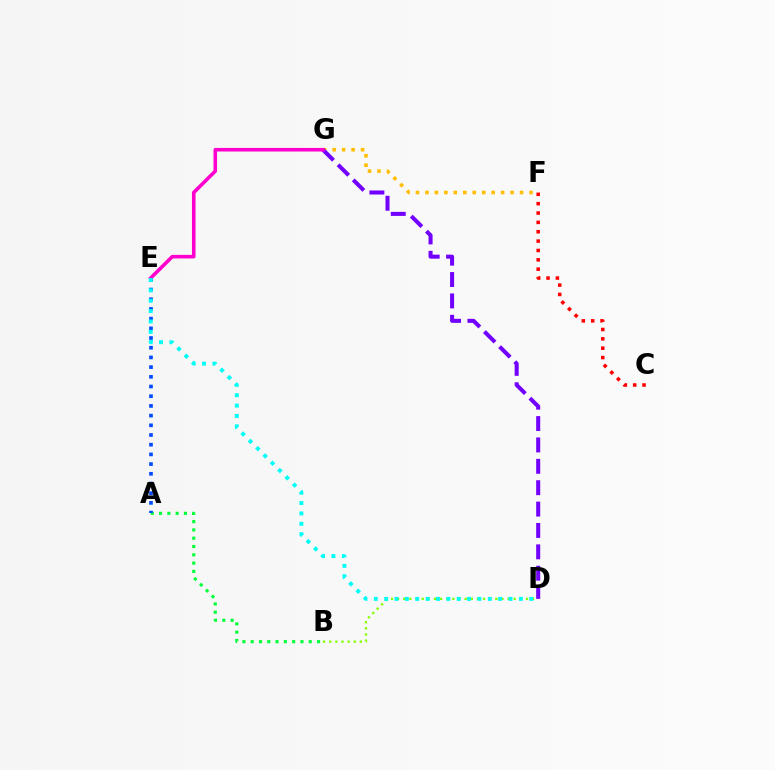{('A', 'B'): [{'color': '#00ff39', 'line_style': 'dotted', 'thickness': 2.25}], ('A', 'E'): [{'color': '#004bff', 'line_style': 'dotted', 'thickness': 2.63}], ('F', 'G'): [{'color': '#ffbd00', 'line_style': 'dotted', 'thickness': 2.57}], ('D', 'G'): [{'color': '#7200ff', 'line_style': 'dashed', 'thickness': 2.9}], ('E', 'G'): [{'color': '#ff00cf', 'line_style': 'solid', 'thickness': 2.58}], ('B', 'D'): [{'color': '#84ff00', 'line_style': 'dotted', 'thickness': 1.67}], ('C', 'F'): [{'color': '#ff0000', 'line_style': 'dotted', 'thickness': 2.54}], ('D', 'E'): [{'color': '#00fff6', 'line_style': 'dotted', 'thickness': 2.82}]}